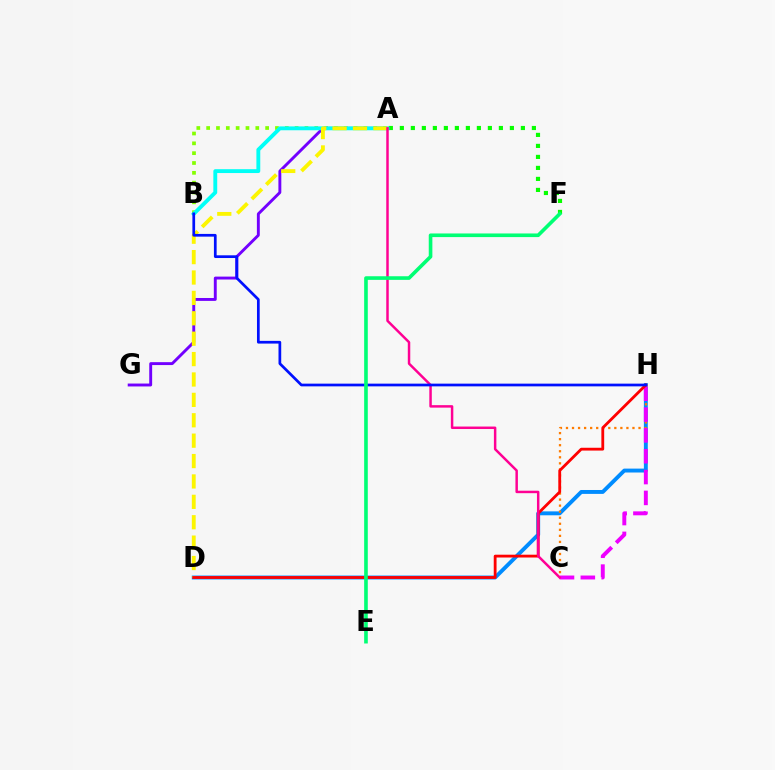{('D', 'H'): [{'color': '#008cff', 'line_style': 'solid', 'thickness': 2.81}, {'color': '#ff0000', 'line_style': 'solid', 'thickness': 2.03}], ('A', 'B'): [{'color': '#84ff00', 'line_style': 'dotted', 'thickness': 2.67}, {'color': '#00fff6', 'line_style': 'solid', 'thickness': 2.78}], ('C', 'H'): [{'color': '#ff7c00', 'line_style': 'dotted', 'thickness': 1.64}, {'color': '#ee00ff', 'line_style': 'dashed', 'thickness': 2.83}], ('A', 'F'): [{'color': '#08ff00', 'line_style': 'dotted', 'thickness': 2.99}], ('A', 'G'): [{'color': '#7200ff', 'line_style': 'solid', 'thickness': 2.09}], ('A', 'D'): [{'color': '#fcf500', 'line_style': 'dashed', 'thickness': 2.77}], ('A', 'C'): [{'color': '#ff0094', 'line_style': 'solid', 'thickness': 1.78}], ('B', 'H'): [{'color': '#0010ff', 'line_style': 'solid', 'thickness': 1.96}], ('E', 'F'): [{'color': '#00ff74', 'line_style': 'solid', 'thickness': 2.61}]}